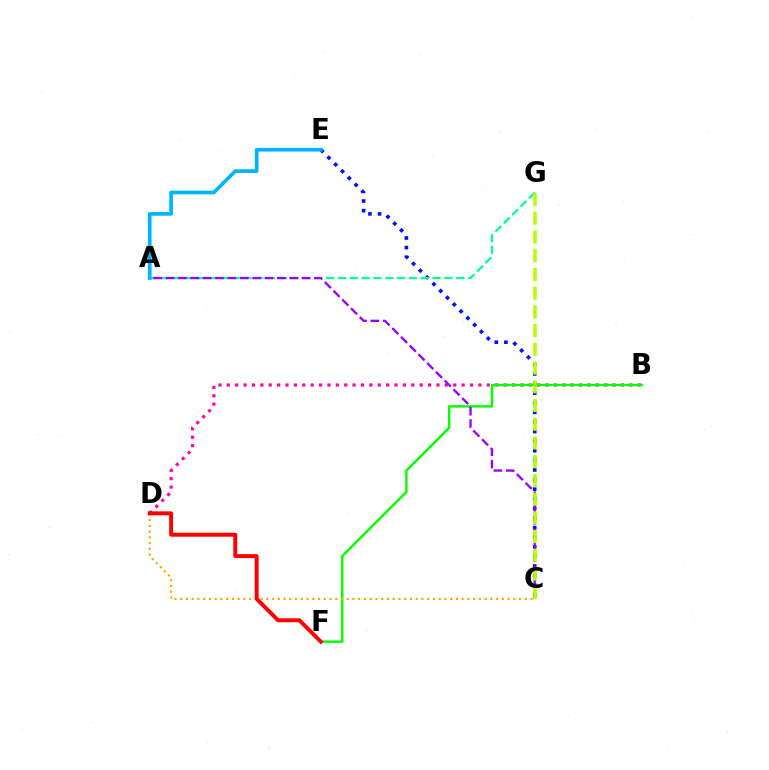{('B', 'D'): [{'color': '#ff00bd', 'line_style': 'dotted', 'thickness': 2.28}], ('C', 'E'): [{'color': '#0010ff', 'line_style': 'dotted', 'thickness': 2.61}], ('B', 'F'): [{'color': '#08ff00', 'line_style': 'solid', 'thickness': 1.78}], ('A', 'G'): [{'color': '#00ff9d', 'line_style': 'dashed', 'thickness': 1.61}], ('A', 'E'): [{'color': '#00b5ff', 'line_style': 'solid', 'thickness': 2.66}], ('A', 'C'): [{'color': '#9b00ff', 'line_style': 'dashed', 'thickness': 1.68}], ('C', 'G'): [{'color': '#b3ff00', 'line_style': 'dashed', 'thickness': 2.54}], ('C', 'D'): [{'color': '#ffa500', 'line_style': 'dotted', 'thickness': 1.56}], ('D', 'F'): [{'color': '#ff0000', 'line_style': 'solid', 'thickness': 2.84}]}